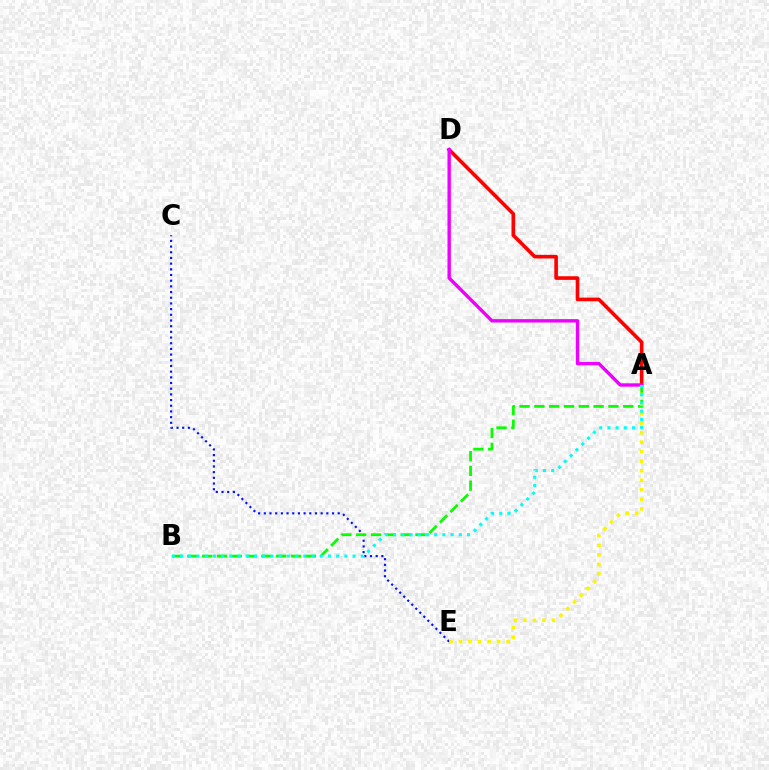{('A', 'D'): [{'color': '#ff0000', 'line_style': 'solid', 'thickness': 2.61}, {'color': '#ee00ff', 'line_style': 'solid', 'thickness': 2.44}], ('C', 'E'): [{'color': '#0010ff', 'line_style': 'dotted', 'thickness': 1.54}], ('A', 'B'): [{'color': '#08ff00', 'line_style': 'dashed', 'thickness': 2.01}, {'color': '#00fff6', 'line_style': 'dotted', 'thickness': 2.23}], ('A', 'E'): [{'color': '#fcf500', 'line_style': 'dotted', 'thickness': 2.59}]}